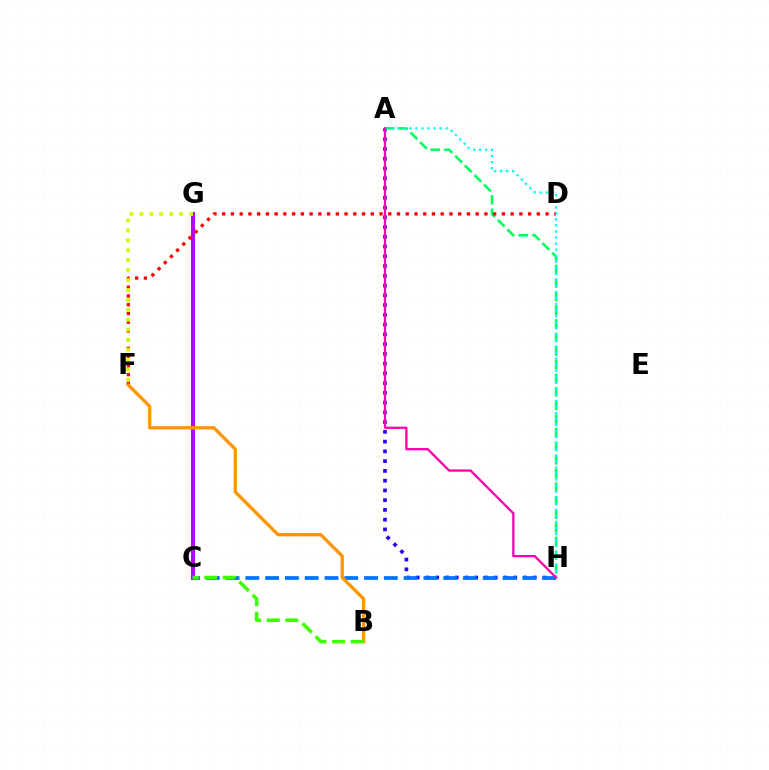{('A', 'H'): [{'color': '#2500ff', 'line_style': 'dotted', 'thickness': 2.65}, {'color': '#00ff5c', 'line_style': 'dashed', 'thickness': 1.85}, {'color': '#00fff6', 'line_style': 'dotted', 'thickness': 1.64}, {'color': '#ff00ac', 'line_style': 'solid', 'thickness': 1.64}], ('C', 'G'): [{'color': '#b900ff', 'line_style': 'solid', 'thickness': 2.88}], ('D', 'F'): [{'color': '#ff0000', 'line_style': 'dotted', 'thickness': 2.37}], ('C', 'H'): [{'color': '#0074ff', 'line_style': 'dashed', 'thickness': 2.69}], ('F', 'G'): [{'color': '#d1ff00', 'line_style': 'dotted', 'thickness': 2.7}], ('B', 'F'): [{'color': '#ff9400', 'line_style': 'solid', 'thickness': 2.36}], ('B', 'C'): [{'color': '#3dff00', 'line_style': 'dashed', 'thickness': 2.52}]}